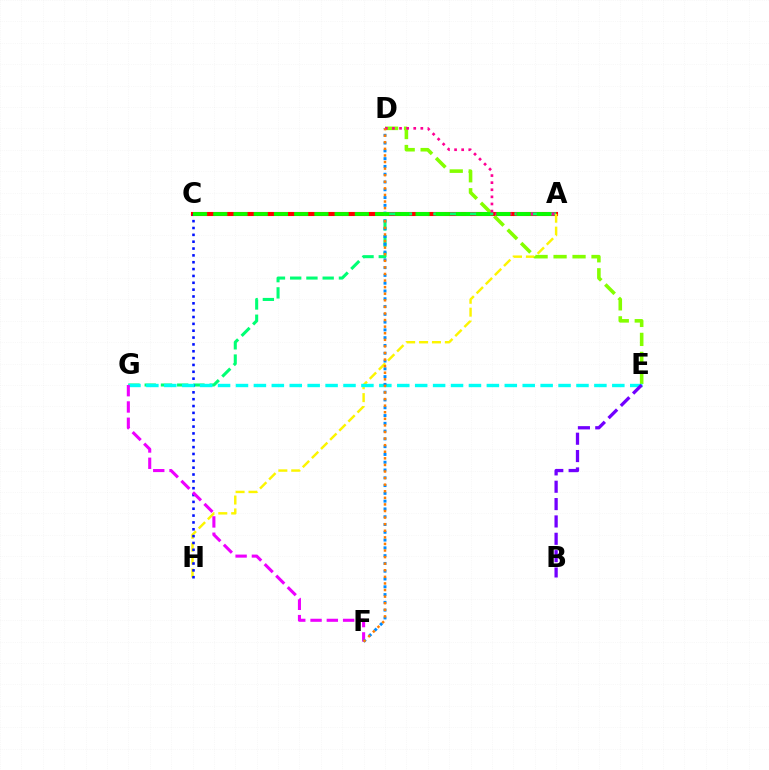{('A', 'C'): [{'color': '#ff0000', 'line_style': 'solid', 'thickness': 2.94}, {'color': '#08ff00', 'line_style': 'dashed', 'thickness': 2.75}], ('A', 'G'): [{'color': '#00ff74', 'line_style': 'dashed', 'thickness': 2.21}], ('A', 'H'): [{'color': '#fcf500', 'line_style': 'dashed', 'thickness': 1.75}], ('D', 'E'): [{'color': '#84ff00', 'line_style': 'dashed', 'thickness': 2.58}], ('C', 'H'): [{'color': '#0010ff', 'line_style': 'dotted', 'thickness': 1.86}], ('E', 'G'): [{'color': '#00fff6', 'line_style': 'dashed', 'thickness': 2.43}], ('B', 'E'): [{'color': '#7200ff', 'line_style': 'dashed', 'thickness': 2.36}], ('F', 'G'): [{'color': '#ee00ff', 'line_style': 'dashed', 'thickness': 2.21}], ('D', 'F'): [{'color': '#008cff', 'line_style': 'dotted', 'thickness': 2.12}, {'color': '#ff7c00', 'line_style': 'dotted', 'thickness': 1.79}], ('A', 'D'): [{'color': '#ff0094', 'line_style': 'dotted', 'thickness': 1.93}]}